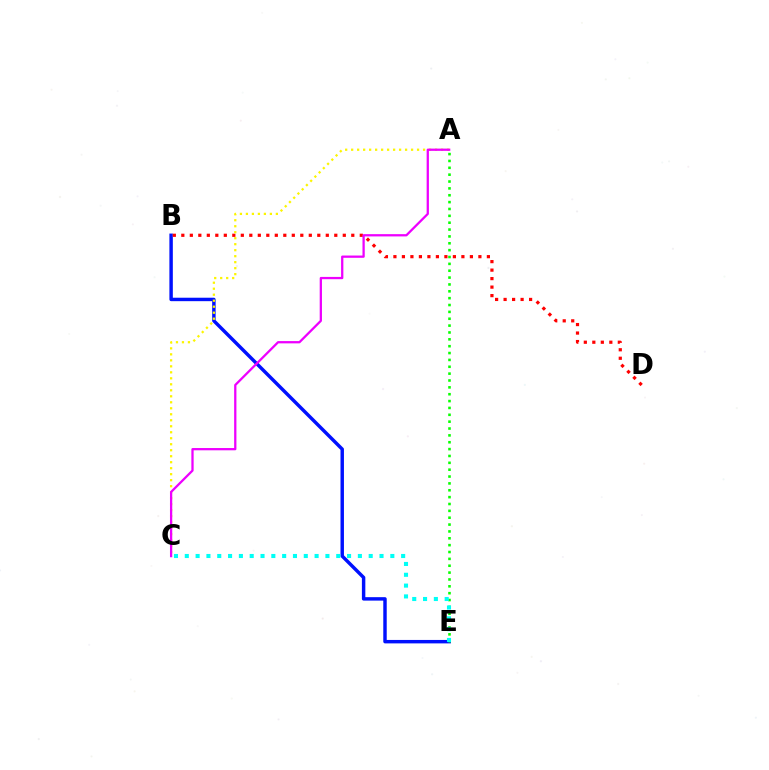{('B', 'E'): [{'color': '#0010ff', 'line_style': 'solid', 'thickness': 2.48}], ('B', 'D'): [{'color': '#ff0000', 'line_style': 'dotted', 'thickness': 2.31}], ('A', 'C'): [{'color': '#fcf500', 'line_style': 'dotted', 'thickness': 1.63}, {'color': '#ee00ff', 'line_style': 'solid', 'thickness': 1.64}], ('A', 'E'): [{'color': '#08ff00', 'line_style': 'dotted', 'thickness': 1.86}], ('C', 'E'): [{'color': '#00fff6', 'line_style': 'dotted', 'thickness': 2.94}]}